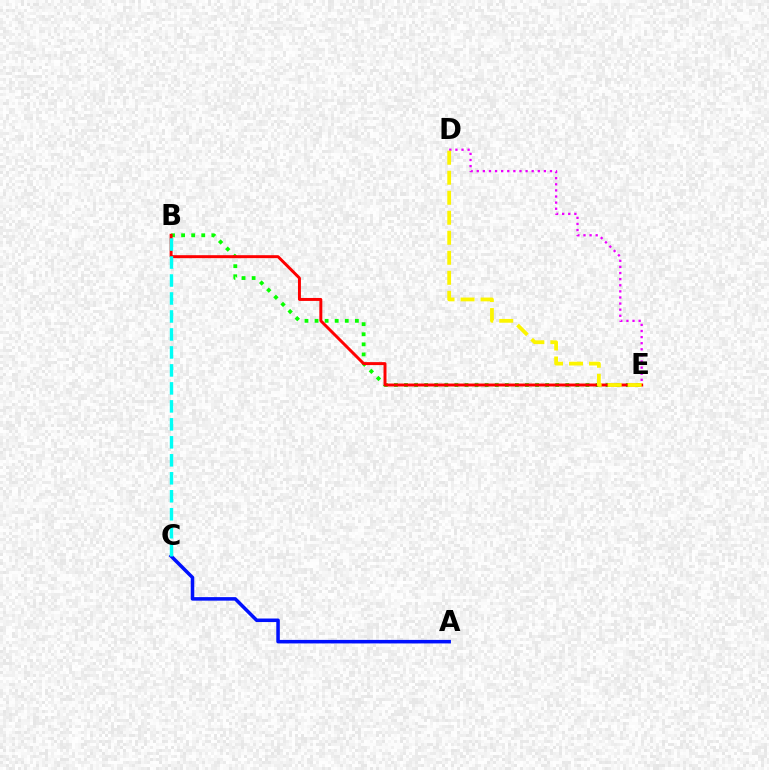{('A', 'C'): [{'color': '#0010ff', 'line_style': 'solid', 'thickness': 2.54}], ('B', 'E'): [{'color': '#08ff00', 'line_style': 'dotted', 'thickness': 2.74}, {'color': '#ff0000', 'line_style': 'solid', 'thickness': 2.13}], ('D', 'E'): [{'color': '#ee00ff', 'line_style': 'dotted', 'thickness': 1.66}, {'color': '#fcf500', 'line_style': 'dashed', 'thickness': 2.72}], ('B', 'C'): [{'color': '#00fff6', 'line_style': 'dashed', 'thickness': 2.44}]}